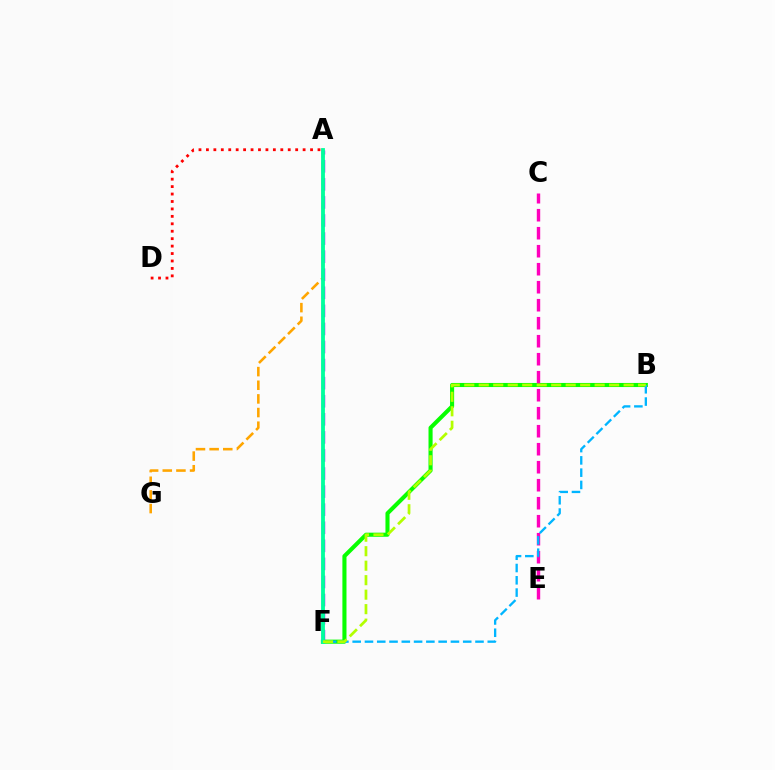{('A', 'G'): [{'color': '#ffa500', 'line_style': 'dashed', 'thickness': 1.85}], ('A', 'D'): [{'color': '#ff0000', 'line_style': 'dotted', 'thickness': 2.02}], ('B', 'F'): [{'color': '#08ff00', 'line_style': 'solid', 'thickness': 2.94}, {'color': '#00b5ff', 'line_style': 'dashed', 'thickness': 1.67}, {'color': '#b3ff00', 'line_style': 'dashed', 'thickness': 1.97}], ('A', 'F'): [{'color': '#0010ff', 'line_style': 'dotted', 'thickness': 1.53}, {'color': '#9b00ff', 'line_style': 'dashed', 'thickness': 2.46}, {'color': '#00ff9d', 'line_style': 'solid', 'thickness': 2.74}], ('C', 'E'): [{'color': '#ff00bd', 'line_style': 'dashed', 'thickness': 2.45}]}